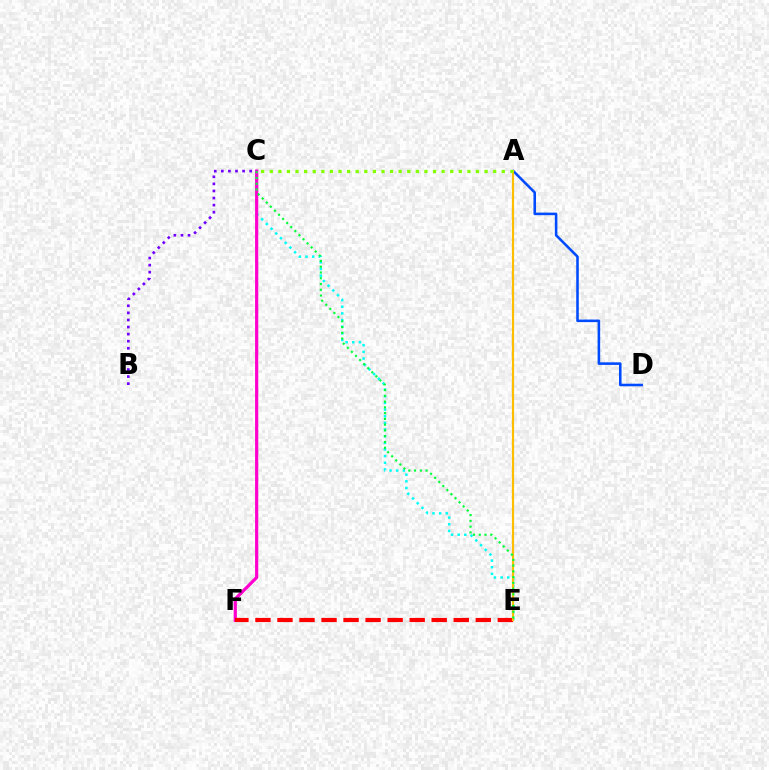{('C', 'E'): [{'color': '#00fff6', 'line_style': 'dotted', 'thickness': 1.81}, {'color': '#00ff39', 'line_style': 'dotted', 'thickness': 1.57}], ('A', 'D'): [{'color': '#004bff', 'line_style': 'solid', 'thickness': 1.85}], ('C', 'F'): [{'color': '#ff00cf', 'line_style': 'solid', 'thickness': 2.3}], ('B', 'C'): [{'color': '#7200ff', 'line_style': 'dotted', 'thickness': 1.92}], ('E', 'F'): [{'color': '#ff0000', 'line_style': 'dashed', 'thickness': 2.99}], ('A', 'E'): [{'color': '#ffbd00', 'line_style': 'solid', 'thickness': 1.57}], ('A', 'C'): [{'color': '#84ff00', 'line_style': 'dotted', 'thickness': 2.33}]}